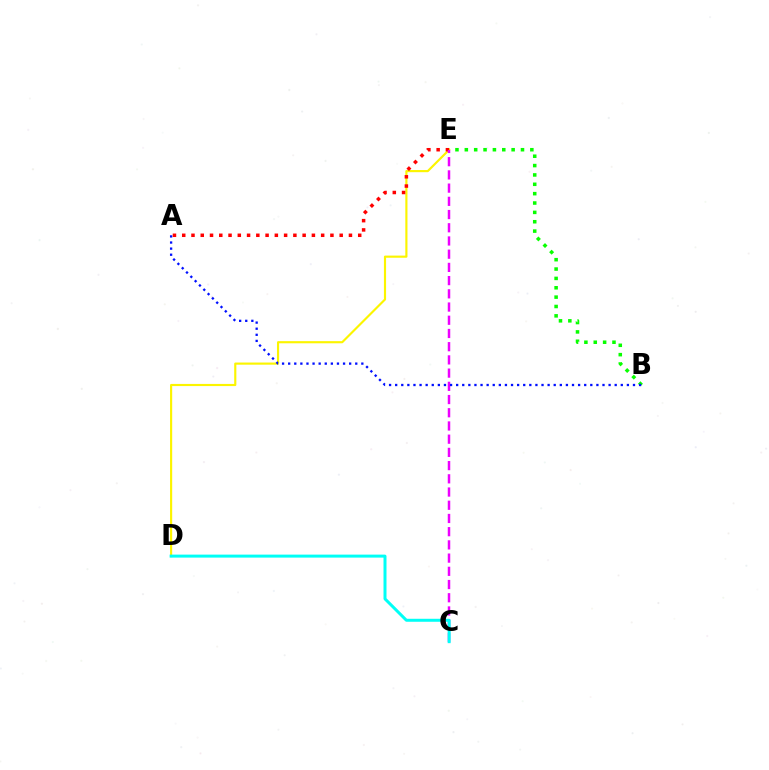{('B', 'E'): [{'color': '#08ff00', 'line_style': 'dotted', 'thickness': 2.54}], ('D', 'E'): [{'color': '#fcf500', 'line_style': 'solid', 'thickness': 1.55}], ('A', 'E'): [{'color': '#ff0000', 'line_style': 'dotted', 'thickness': 2.52}], ('C', 'E'): [{'color': '#ee00ff', 'line_style': 'dashed', 'thickness': 1.8}], ('C', 'D'): [{'color': '#00fff6', 'line_style': 'solid', 'thickness': 2.15}], ('A', 'B'): [{'color': '#0010ff', 'line_style': 'dotted', 'thickness': 1.66}]}